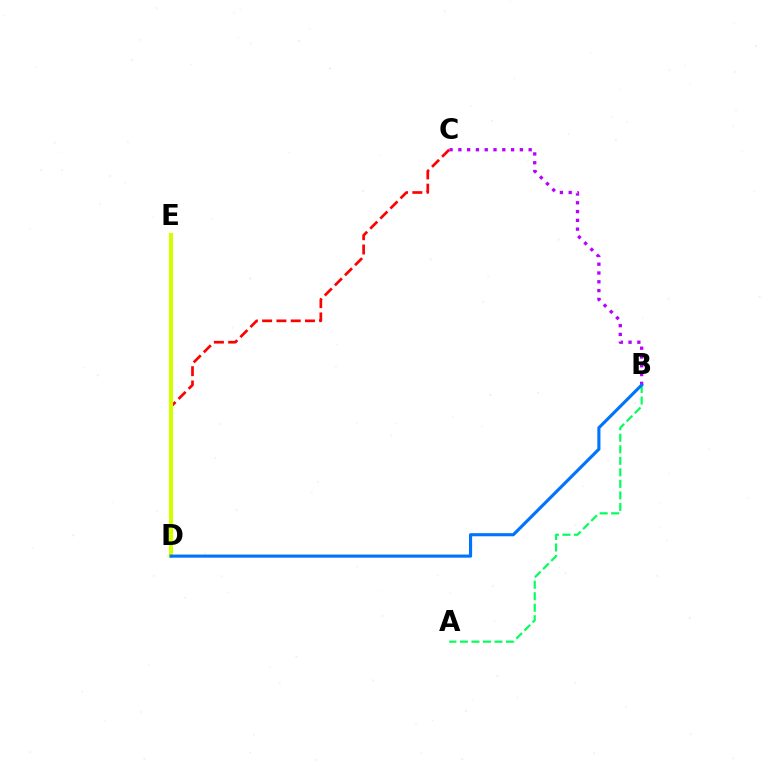{('B', 'C'): [{'color': '#b900ff', 'line_style': 'dotted', 'thickness': 2.39}], ('C', 'D'): [{'color': '#ff0000', 'line_style': 'dashed', 'thickness': 1.94}], ('D', 'E'): [{'color': '#d1ff00', 'line_style': 'solid', 'thickness': 2.94}], ('A', 'B'): [{'color': '#00ff5c', 'line_style': 'dashed', 'thickness': 1.57}], ('B', 'D'): [{'color': '#0074ff', 'line_style': 'solid', 'thickness': 2.24}]}